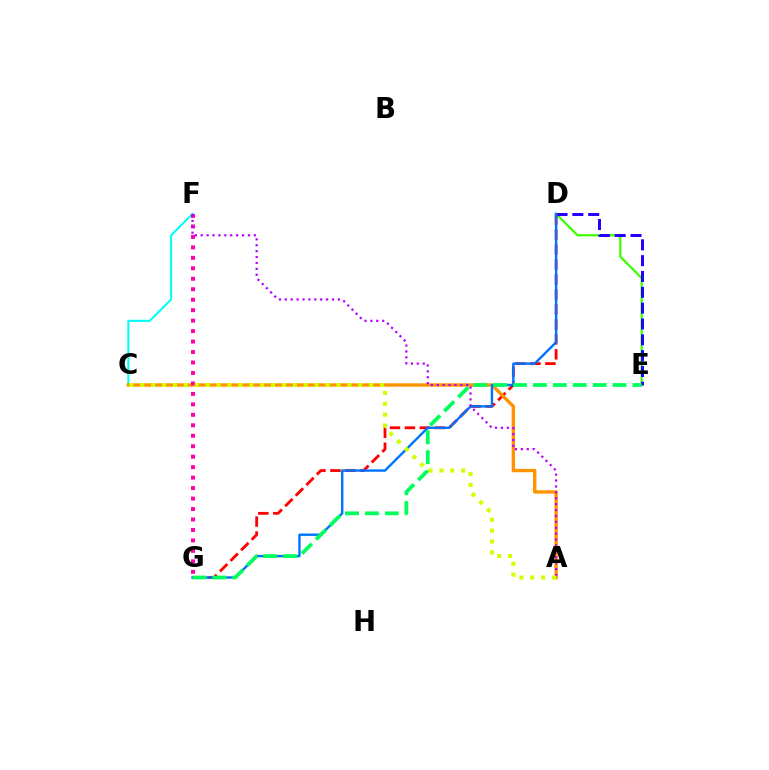{('D', 'E'): [{'color': '#3dff00', 'line_style': 'solid', 'thickness': 1.62}, {'color': '#2500ff', 'line_style': 'dashed', 'thickness': 2.15}], ('C', 'F'): [{'color': '#00fff6', 'line_style': 'solid', 'thickness': 1.5}], ('D', 'G'): [{'color': '#ff0000', 'line_style': 'dashed', 'thickness': 2.03}, {'color': '#0074ff', 'line_style': 'solid', 'thickness': 1.72}], ('A', 'C'): [{'color': '#ff9400', 'line_style': 'solid', 'thickness': 2.44}, {'color': '#d1ff00', 'line_style': 'dotted', 'thickness': 2.96}], ('E', 'G'): [{'color': '#00ff5c', 'line_style': 'dashed', 'thickness': 2.7}], ('F', 'G'): [{'color': '#ff00ac', 'line_style': 'dotted', 'thickness': 2.84}], ('A', 'F'): [{'color': '#b900ff', 'line_style': 'dotted', 'thickness': 1.6}]}